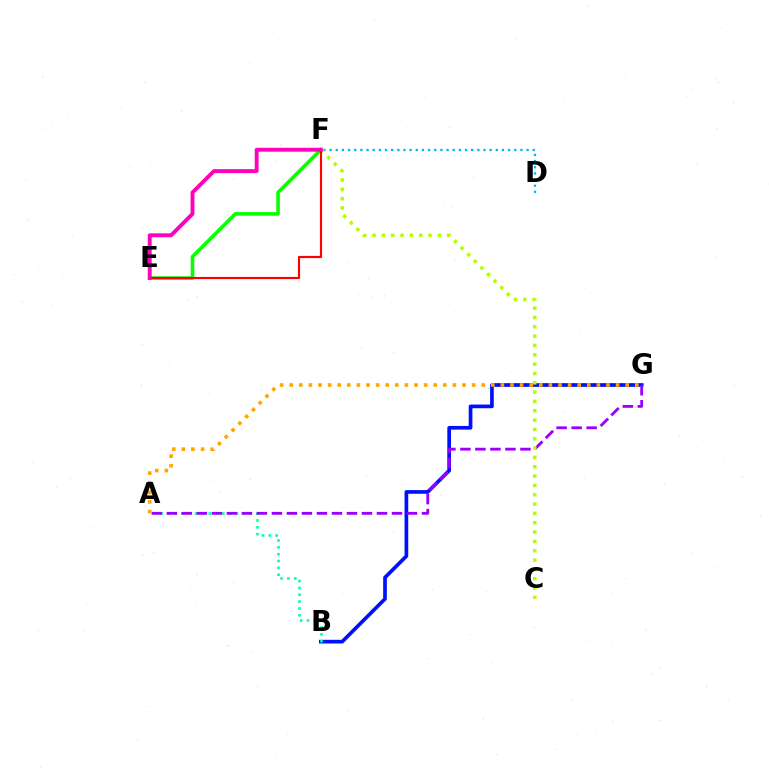{('B', 'G'): [{'color': '#0010ff', 'line_style': 'solid', 'thickness': 2.66}], ('E', 'F'): [{'color': '#08ff00', 'line_style': 'solid', 'thickness': 2.58}, {'color': '#ff0000', 'line_style': 'solid', 'thickness': 1.55}, {'color': '#ff00bd', 'line_style': 'solid', 'thickness': 2.81}], ('A', 'B'): [{'color': '#00ff9d', 'line_style': 'dotted', 'thickness': 1.86}], ('D', 'F'): [{'color': '#00b5ff', 'line_style': 'dotted', 'thickness': 1.67}], ('A', 'G'): [{'color': '#9b00ff', 'line_style': 'dashed', 'thickness': 2.04}, {'color': '#ffa500', 'line_style': 'dotted', 'thickness': 2.61}], ('C', 'F'): [{'color': '#b3ff00', 'line_style': 'dotted', 'thickness': 2.54}]}